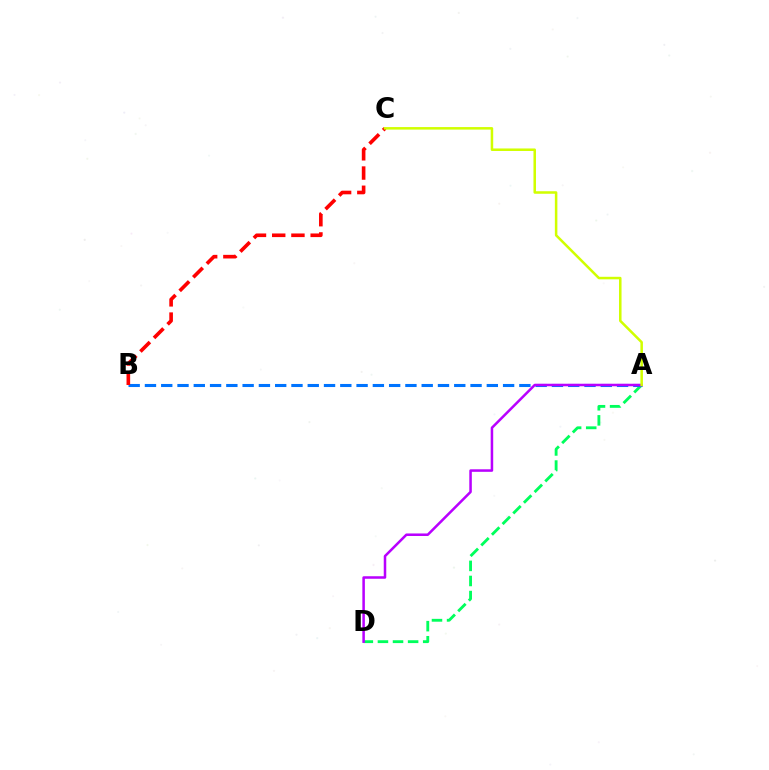{('A', 'D'): [{'color': '#00ff5c', 'line_style': 'dashed', 'thickness': 2.05}, {'color': '#b900ff', 'line_style': 'solid', 'thickness': 1.82}], ('A', 'B'): [{'color': '#0074ff', 'line_style': 'dashed', 'thickness': 2.21}], ('B', 'C'): [{'color': '#ff0000', 'line_style': 'dashed', 'thickness': 2.61}], ('A', 'C'): [{'color': '#d1ff00', 'line_style': 'solid', 'thickness': 1.82}]}